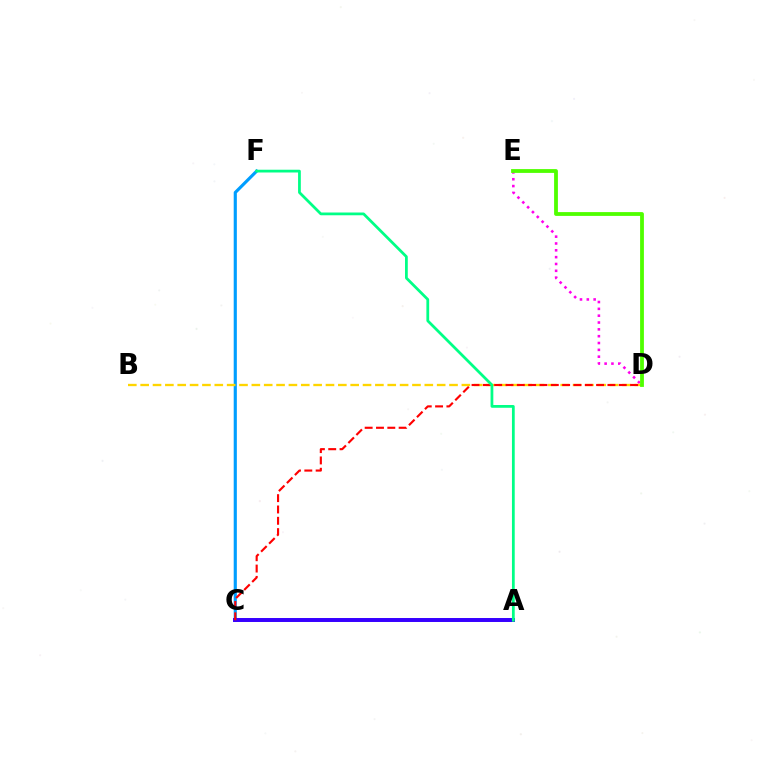{('C', 'F'): [{'color': '#009eff', 'line_style': 'solid', 'thickness': 2.26}], ('D', 'E'): [{'color': '#ff00ed', 'line_style': 'dotted', 'thickness': 1.86}, {'color': '#4fff00', 'line_style': 'solid', 'thickness': 2.74}], ('B', 'D'): [{'color': '#ffd500', 'line_style': 'dashed', 'thickness': 1.68}], ('A', 'C'): [{'color': '#3700ff', 'line_style': 'solid', 'thickness': 2.85}], ('C', 'D'): [{'color': '#ff0000', 'line_style': 'dashed', 'thickness': 1.54}], ('A', 'F'): [{'color': '#00ff86', 'line_style': 'solid', 'thickness': 1.99}]}